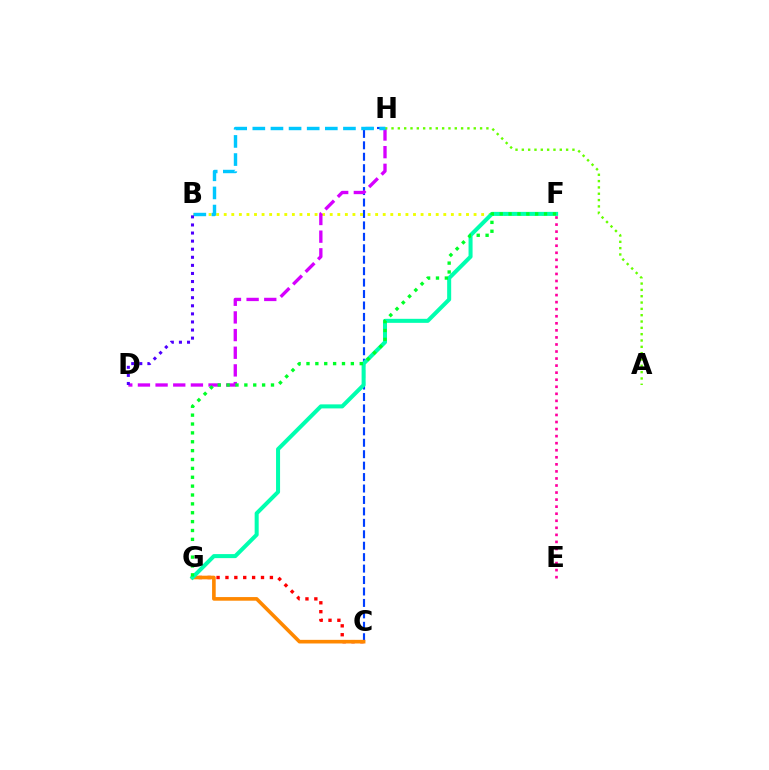{('C', 'H'): [{'color': '#003fff', 'line_style': 'dashed', 'thickness': 1.55}], ('B', 'F'): [{'color': '#eeff00', 'line_style': 'dotted', 'thickness': 2.06}], ('D', 'H'): [{'color': '#d600ff', 'line_style': 'dashed', 'thickness': 2.4}], ('C', 'G'): [{'color': '#ff0000', 'line_style': 'dotted', 'thickness': 2.41}, {'color': '#ff8800', 'line_style': 'solid', 'thickness': 2.61}], ('A', 'H'): [{'color': '#66ff00', 'line_style': 'dotted', 'thickness': 1.72}], ('B', 'H'): [{'color': '#00c7ff', 'line_style': 'dashed', 'thickness': 2.46}], ('B', 'D'): [{'color': '#4f00ff', 'line_style': 'dotted', 'thickness': 2.2}], ('F', 'G'): [{'color': '#00ffaf', 'line_style': 'solid', 'thickness': 2.9}, {'color': '#00ff27', 'line_style': 'dotted', 'thickness': 2.41}], ('E', 'F'): [{'color': '#ff00a0', 'line_style': 'dotted', 'thickness': 1.92}]}